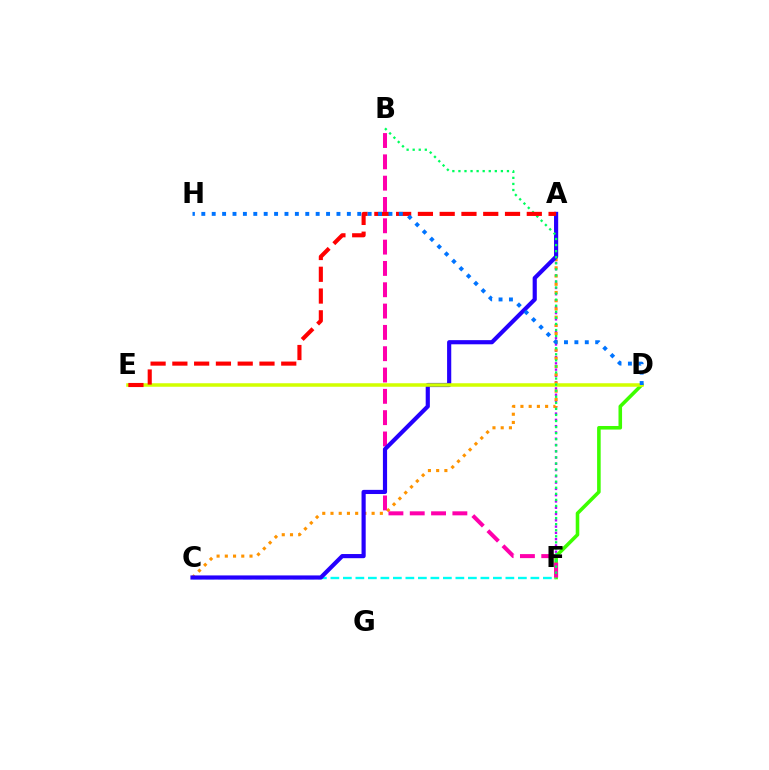{('A', 'F'): [{'color': '#b900ff', 'line_style': 'dotted', 'thickness': 1.71}], ('D', 'F'): [{'color': '#3dff00', 'line_style': 'solid', 'thickness': 2.57}], ('C', 'F'): [{'color': '#00fff6', 'line_style': 'dashed', 'thickness': 1.7}], ('A', 'C'): [{'color': '#ff9400', 'line_style': 'dotted', 'thickness': 2.23}, {'color': '#2500ff', 'line_style': 'solid', 'thickness': 2.99}], ('B', 'F'): [{'color': '#ff00ac', 'line_style': 'dashed', 'thickness': 2.9}, {'color': '#00ff5c', 'line_style': 'dotted', 'thickness': 1.65}], ('D', 'E'): [{'color': '#d1ff00', 'line_style': 'solid', 'thickness': 2.53}], ('A', 'E'): [{'color': '#ff0000', 'line_style': 'dashed', 'thickness': 2.96}], ('D', 'H'): [{'color': '#0074ff', 'line_style': 'dotted', 'thickness': 2.82}]}